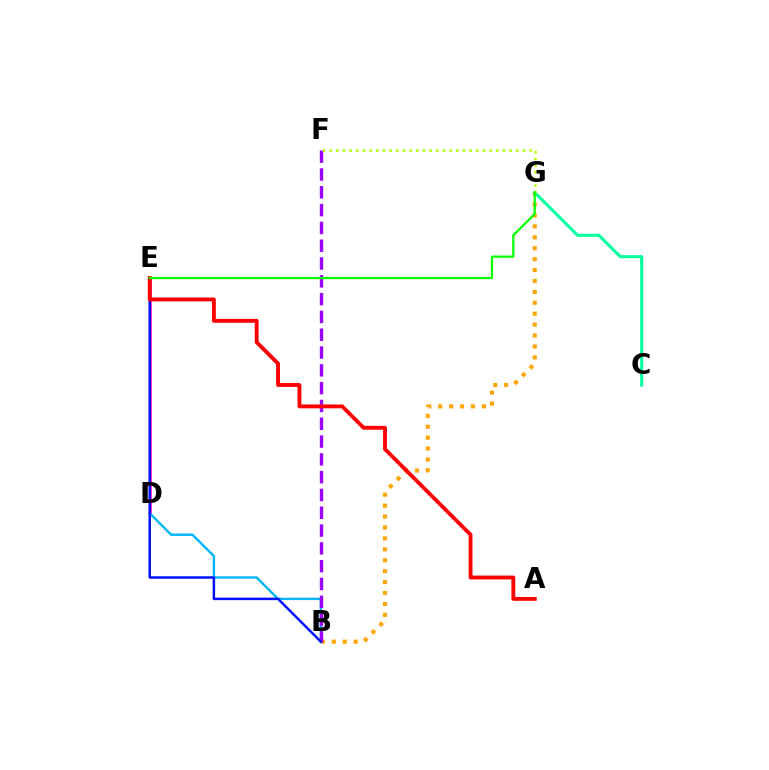{('B', 'G'): [{'color': '#ffa500', 'line_style': 'dotted', 'thickness': 2.97}], ('C', 'G'): [{'color': '#00ff9d', 'line_style': 'solid', 'thickness': 2.19}], ('D', 'E'): [{'color': '#ff00bd', 'line_style': 'solid', 'thickness': 1.84}], ('B', 'D'): [{'color': '#00b5ff', 'line_style': 'solid', 'thickness': 1.71}], ('B', 'F'): [{'color': '#9b00ff', 'line_style': 'dashed', 'thickness': 2.42}], ('B', 'E'): [{'color': '#0010ff', 'line_style': 'solid', 'thickness': 1.79}], ('F', 'G'): [{'color': '#b3ff00', 'line_style': 'dotted', 'thickness': 1.81}], ('A', 'E'): [{'color': '#ff0000', 'line_style': 'solid', 'thickness': 2.78}], ('E', 'G'): [{'color': '#08ff00', 'line_style': 'solid', 'thickness': 1.61}]}